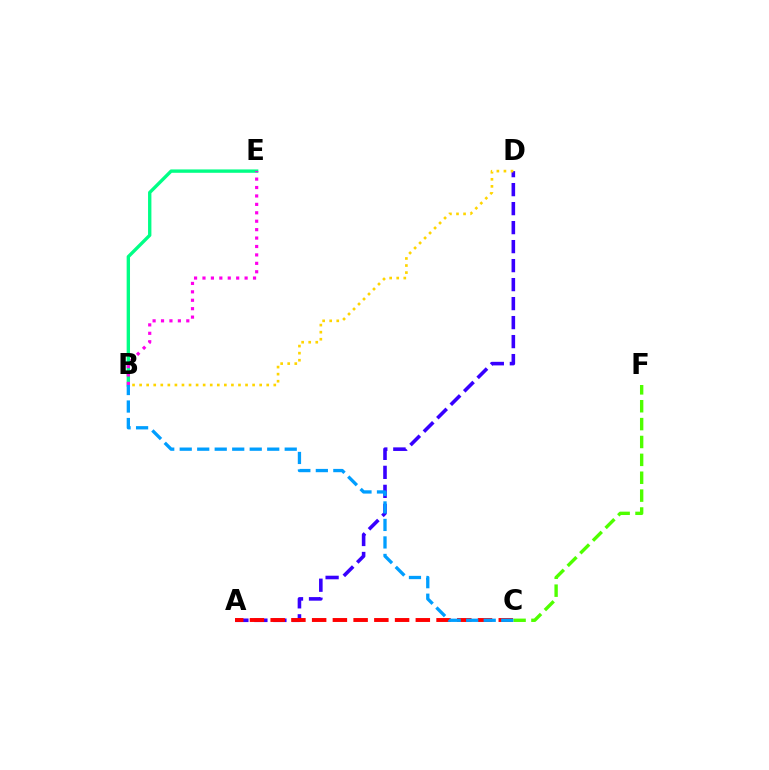{('C', 'F'): [{'color': '#4fff00', 'line_style': 'dashed', 'thickness': 2.43}], ('A', 'D'): [{'color': '#3700ff', 'line_style': 'dashed', 'thickness': 2.58}], ('A', 'C'): [{'color': '#ff0000', 'line_style': 'dashed', 'thickness': 2.82}], ('B', 'E'): [{'color': '#00ff86', 'line_style': 'solid', 'thickness': 2.42}, {'color': '#ff00ed', 'line_style': 'dotted', 'thickness': 2.29}], ('B', 'D'): [{'color': '#ffd500', 'line_style': 'dotted', 'thickness': 1.92}], ('B', 'C'): [{'color': '#009eff', 'line_style': 'dashed', 'thickness': 2.38}]}